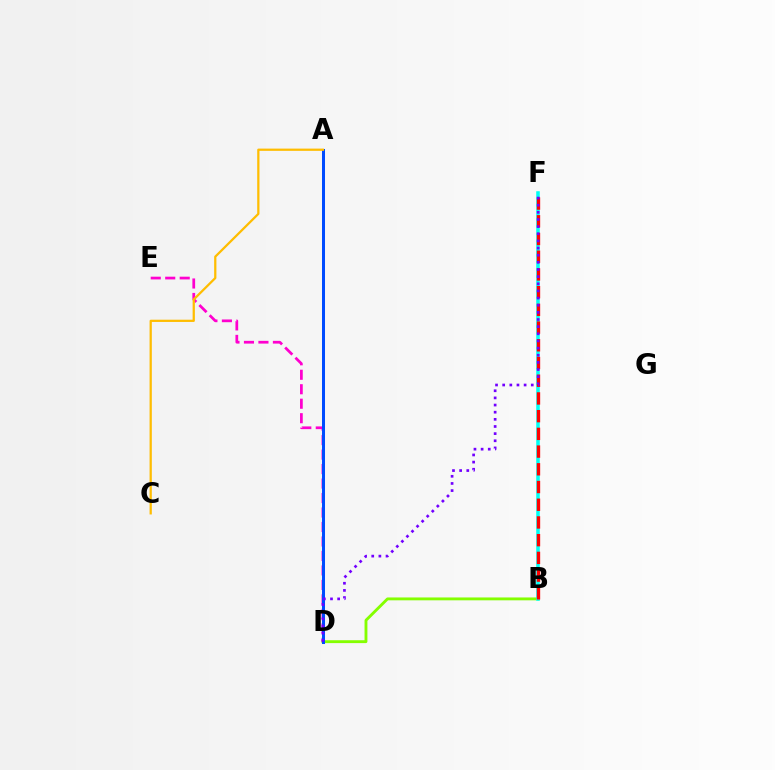{('B', 'F'): [{'color': '#00ff39', 'line_style': 'solid', 'thickness': 1.5}, {'color': '#00fff6', 'line_style': 'solid', 'thickness': 2.53}, {'color': '#ff0000', 'line_style': 'dashed', 'thickness': 2.41}], ('B', 'D'): [{'color': '#84ff00', 'line_style': 'solid', 'thickness': 2.06}], ('D', 'E'): [{'color': '#ff00cf', 'line_style': 'dashed', 'thickness': 1.97}], ('A', 'D'): [{'color': '#004bff', 'line_style': 'solid', 'thickness': 2.17}], ('D', 'F'): [{'color': '#7200ff', 'line_style': 'dotted', 'thickness': 1.94}], ('A', 'C'): [{'color': '#ffbd00', 'line_style': 'solid', 'thickness': 1.62}]}